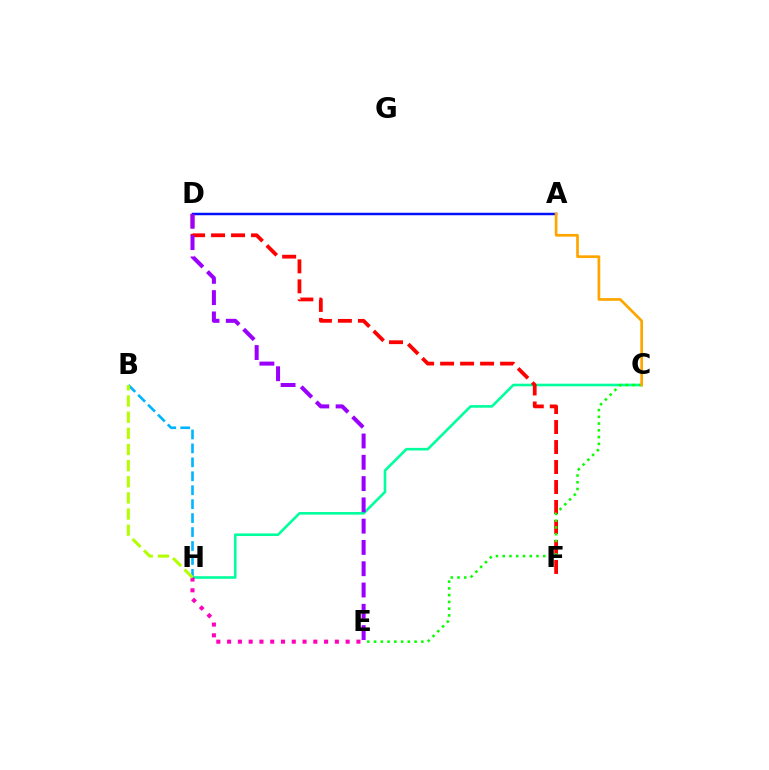{('C', 'H'): [{'color': '#00ff9d', 'line_style': 'solid', 'thickness': 1.88}], ('D', 'F'): [{'color': '#ff0000', 'line_style': 'dashed', 'thickness': 2.72}], ('A', 'D'): [{'color': '#0010ff', 'line_style': 'solid', 'thickness': 1.77}], ('D', 'E'): [{'color': '#9b00ff', 'line_style': 'dashed', 'thickness': 2.89}], ('C', 'E'): [{'color': '#08ff00', 'line_style': 'dotted', 'thickness': 1.84}], ('E', 'H'): [{'color': '#ff00bd', 'line_style': 'dotted', 'thickness': 2.93}], ('B', 'H'): [{'color': '#00b5ff', 'line_style': 'dashed', 'thickness': 1.89}, {'color': '#b3ff00', 'line_style': 'dashed', 'thickness': 2.19}], ('A', 'C'): [{'color': '#ffa500', 'line_style': 'solid', 'thickness': 1.95}]}